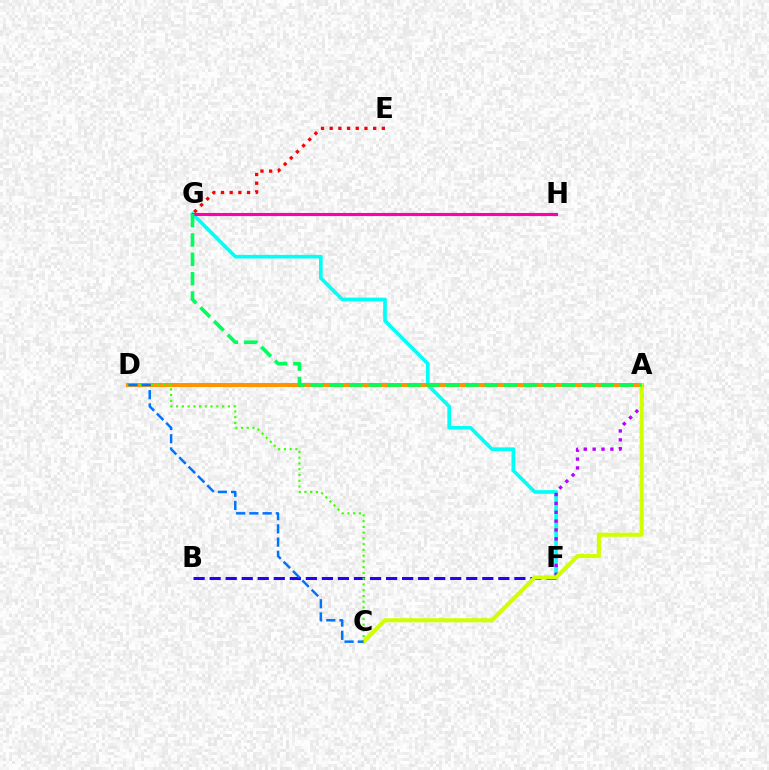{('F', 'G'): [{'color': '#00fff6', 'line_style': 'solid', 'thickness': 2.61}], ('A', 'D'): [{'color': '#ff9400', 'line_style': 'solid', 'thickness': 2.9}], ('G', 'H'): [{'color': '#ff00ac', 'line_style': 'solid', 'thickness': 2.24}], ('B', 'F'): [{'color': '#2500ff', 'line_style': 'dashed', 'thickness': 2.18}], ('E', 'G'): [{'color': '#ff0000', 'line_style': 'dotted', 'thickness': 2.36}], ('C', 'D'): [{'color': '#3dff00', 'line_style': 'dotted', 'thickness': 1.56}, {'color': '#0074ff', 'line_style': 'dashed', 'thickness': 1.8}], ('A', 'F'): [{'color': '#b900ff', 'line_style': 'dotted', 'thickness': 2.41}], ('A', 'C'): [{'color': '#d1ff00', 'line_style': 'solid', 'thickness': 2.93}], ('A', 'G'): [{'color': '#00ff5c', 'line_style': 'dashed', 'thickness': 2.63}]}